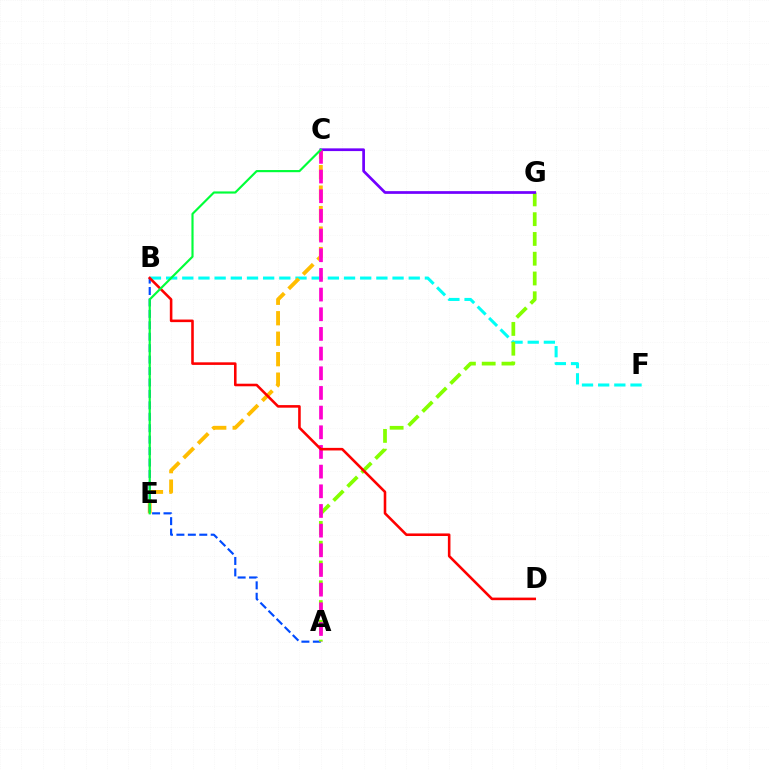{('B', 'F'): [{'color': '#00fff6', 'line_style': 'dashed', 'thickness': 2.2}], ('C', 'E'): [{'color': '#ffbd00', 'line_style': 'dashed', 'thickness': 2.78}, {'color': '#00ff39', 'line_style': 'solid', 'thickness': 1.55}], ('A', 'B'): [{'color': '#004bff', 'line_style': 'dashed', 'thickness': 1.55}], ('A', 'G'): [{'color': '#84ff00', 'line_style': 'dashed', 'thickness': 2.69}], ('C', 'G'): [{'color': '#7200ff', 'line_style': 'solid', 'thickness': 1.96}], ('A', 'C'): [{'color': '#ff00cf', 'line_style': 'dashed', 'thickness': 2.67}], ('B', 'D'): [{'color': '#ff0000', 'line_style': 'solid', 'thickness': 1.86}]}